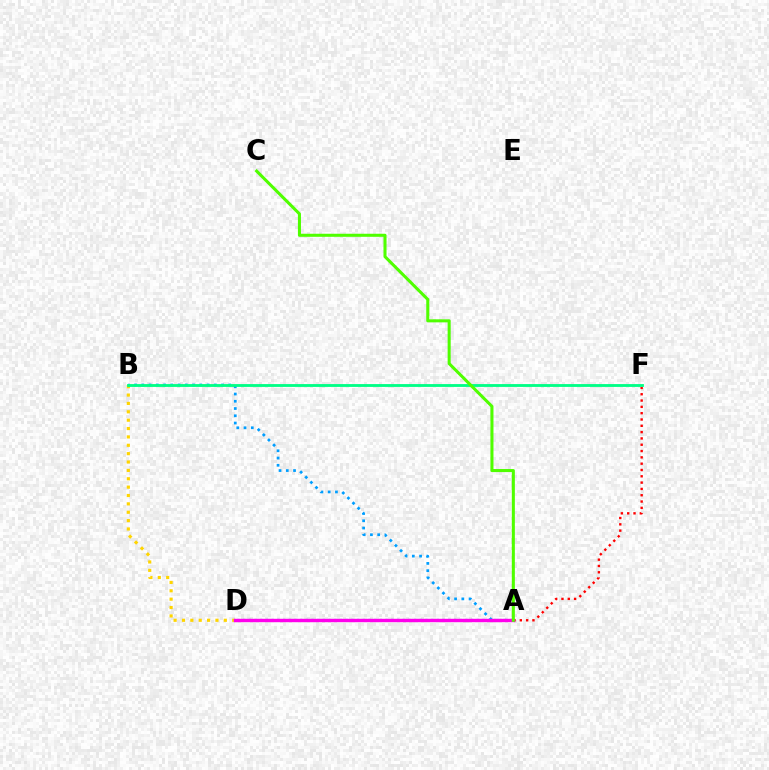{('B', 'D'): [{'color': '#ffd500', 'line_style': 'dotted', 'thickness': 2.27}], ('A', 'B'): [{'color': '#009eff', 'line_style': 'dotted', 'thickness': 1.97}], ('A', 'F'): [{'color': '#ff0000', 'line_style': 'dotted', 'thickness': 1.71}], ('A', 'D'): [{'color': '#3700ff', 'line_style': 'dotted', 'thickness': 1.55}, {'color': '#ff00ed', 'line_style': 'solid', 'thickness': 2.45}], ('B', 'F'): [{'color': '#00ff86', 'line_style': 'solid', 'thickness': 2.04}], ('A', 'C'): [{'color': '#4fff00', 'line_style': 'solid', 'thickness': 2.2}]}